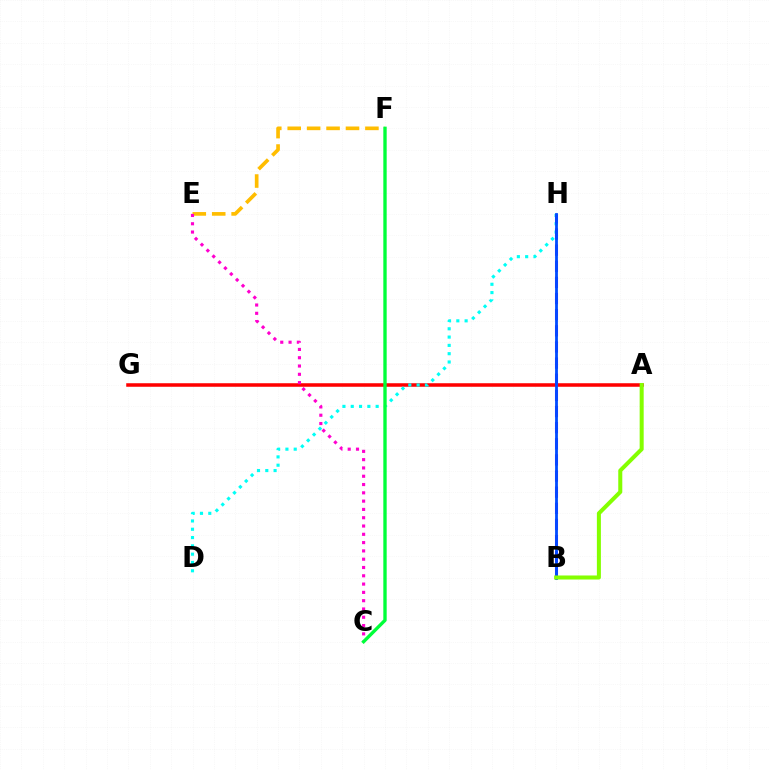{('A', 'G'): [{'color': '#ff0000', 'line_style': 'solid', 'thickness': 2.54}], ('E', 'F'): [{'color': '#ffbd00', 'line_style': 'dashed', 'thickness': 2.64}], ('C', 'E'): [{'color': '#ff00cf', 'line_style': 'dotted', 'thickness': 2.25}], ('D', 'H'): [{'color': '#00fff6', 'line_style': 'dotted', 'thickness': 2.26}], ('C', 'F'): [{'color': '#00ff39', 'line_style': 'solid', 'thickness': 2.42}], ('B', 'H'): [{'color': '#7200ff', 'line_style': 'dashed', 'thickness': 2.19}, {'color': '#004bff', 'line_style': 'solid', 'thickness': 2.01}], ('A', 'B'): [{'color': '#84ff00', 'line_style': 'solid', 'thickness': 2.9}]}